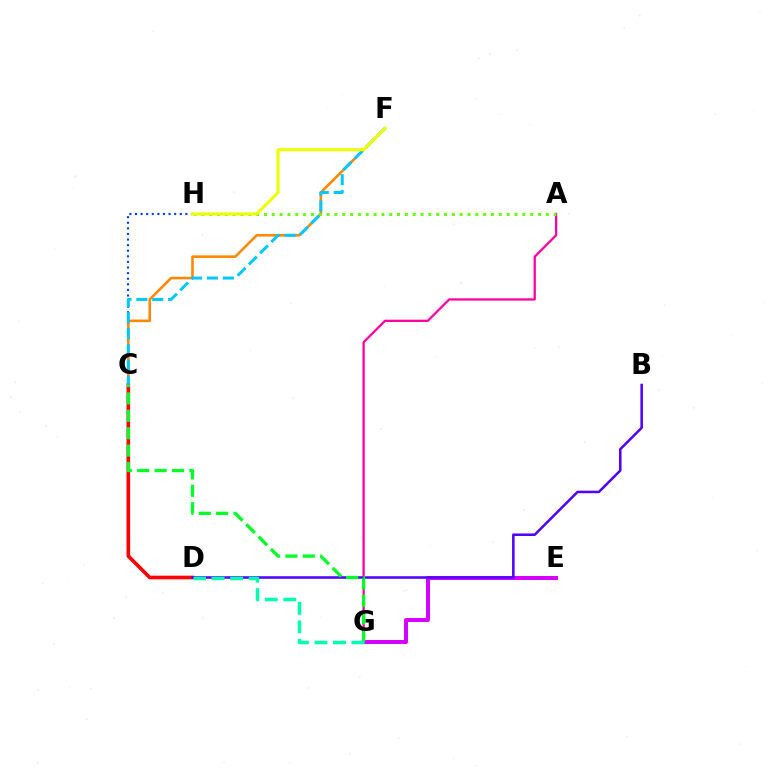{('C', 'H'): [{'color': '#003fff', 'line_style': 'dotted', 'thickness': 1.52}], ('C', 'D'): [{'color': '#ff0000', 'line_style': 'solid', 'thickness': 2.62}], ('A', 'G'): [{'color': '#ff00a0', 'line_style': 'solid', 'thickness': 1.64}], ('C', 'F'): [{'color': '#ff8800', 'line_style': 'solid', 'thickness': 1.88}, {'color': '#00c7ff', 'line_style': 'dashed', 'thickness': 2.16}], ('E', 'G'): [{'color': '#d600ff', 'line_style': 'solid', 'thickness': 2.86}], ('A', 'H'): [{'color': '#66ff00', 'line_style': 'dotted', 'thickness': 2.13}], ('B', 'D'): [{'color': '#4f00ff', 'line_style': 'solid', 'thickness': 1.83}], ('F', 'H'): [{'color': '#eeff00', 'line_style': 'solid', 'thickness': 2.21}], ('C', 'G'): [{'color': '#00ff27', 'line_style': 'dashed', 'thickness': 2.36}], ('D', 'G'): [{'color': '#00ffaf', 'line_style': 'dashed', 'thickness': 2.52}]}